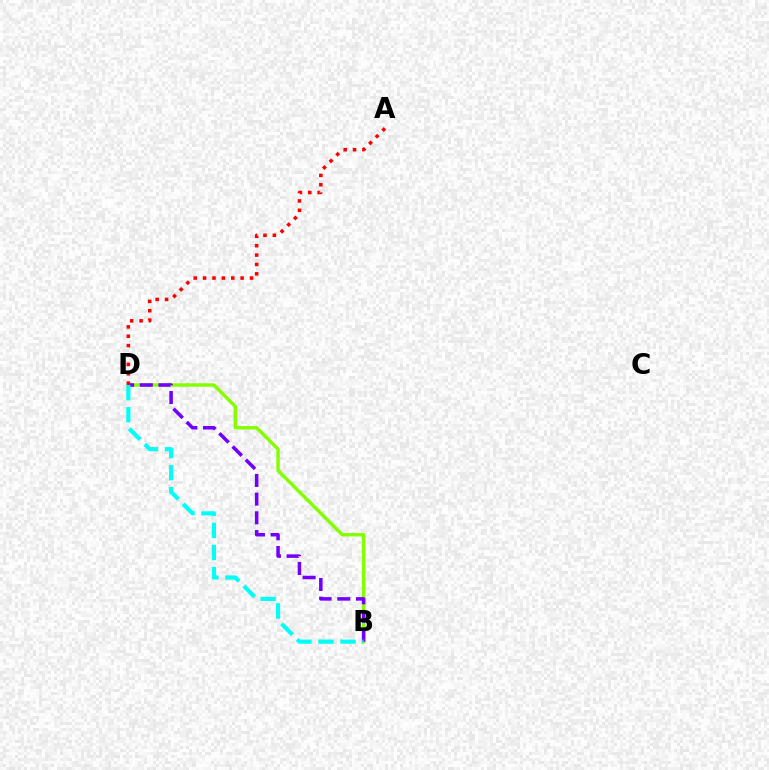{('B', 'D'): [{'color': '#84ff00', 'line_style': 'solid', 'thickness': 2.48}, {'color': '#7200ff', 'line_style': 'dashed', 'thickness': 2.54}, {'color': '#00fff6', 'line_style': 'dashed', 'thickness': 2.99}], ('A', 'D'): [{'color': '#ff0000', 'line_style': 'dotted', 'thickness': 2.55}]}